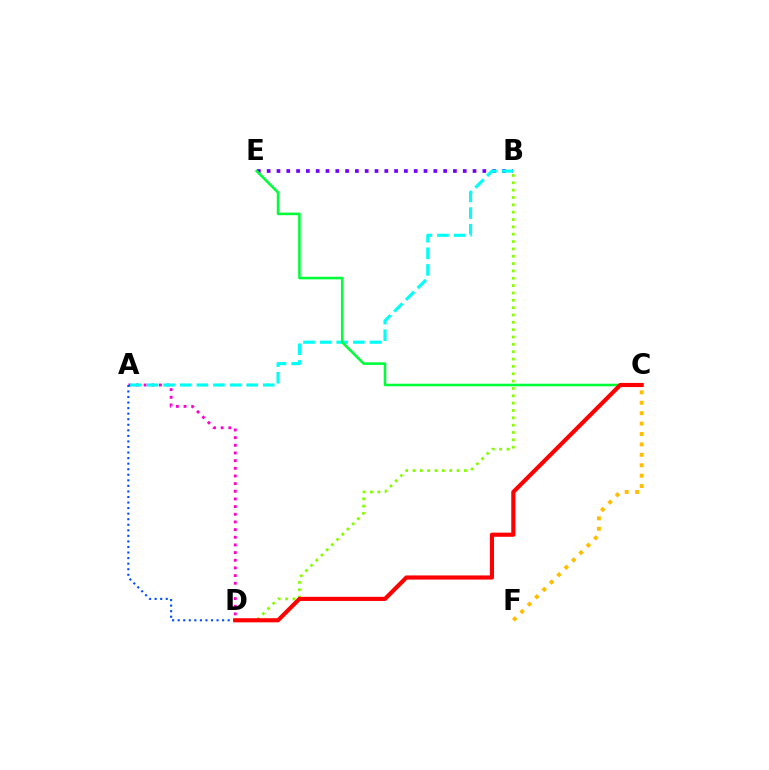{('B', 'E'): [{'color': '#7200ff', 'line_style': 'dotted', 'thickness': 2.66}], ('A', 'D'): [{'color': '#ff00cf', 'line_style': 'dotted', 'thickness': 2.08}, {'color': '#004bff', 'line_style': 'dotted', 'thickness': 1.51}], ('C', 'F'): [{'color': '#ffbd00', 'line_style': 'dotted', 'thickness': 2.83}], ('B', 'D'): [{'color': '#84ff00', 'line_style': 'dotted', 'thickness': 2.0}], ('A', 'B'): [{'color': '#00fff6', 'line_style': 'dashed', 'thickness': 2.26}], ('C', 'E'): [{'color': '#00ff39', 'line_style': 'solid', 'thickness': 1.85}], ('C', 'D'): [{'color': '#ff0000', 'line_style': 'solid', 'thickness': 2.98}]}